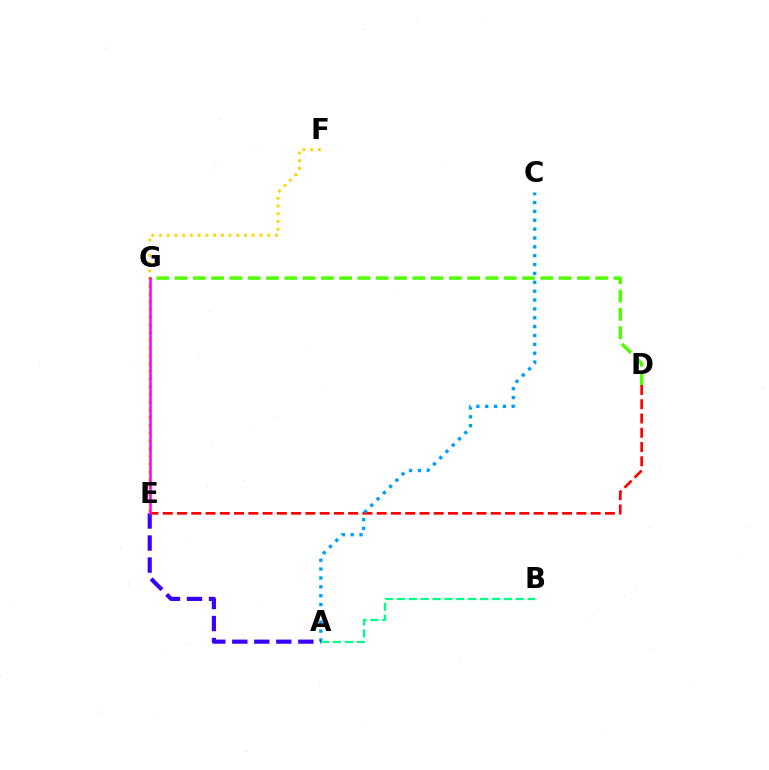{('D', 'E'): [{'color': '#ff0000', 'line_style': 'dashed', 'thickness': 1.94}], ('E', 'F'): [{'color': '#ffd500', 'line_style': 'dotted', 'thickness': 2.1}], ('A', 'C'): [{'color': '#009eff', 'line_style': 'dotted', 'thickness': 2.41}], ('D', 'G'): [{'color': '#4fff00', 'line_style': 'dashed', 'thickness': 2.48}], ('A', 'B'): [{'color': '#00ff86', 'line_style': 'dashed', 'thickness': 1.61}], ('A', 'E'): [{'color': '#3700ff', 'line_style': 'dashed', 'thickness': 2.99}], ('E', 'G'): [{'color': '#ff00ed', 'line_style': 'solid', 'thickness': 1.83}]}